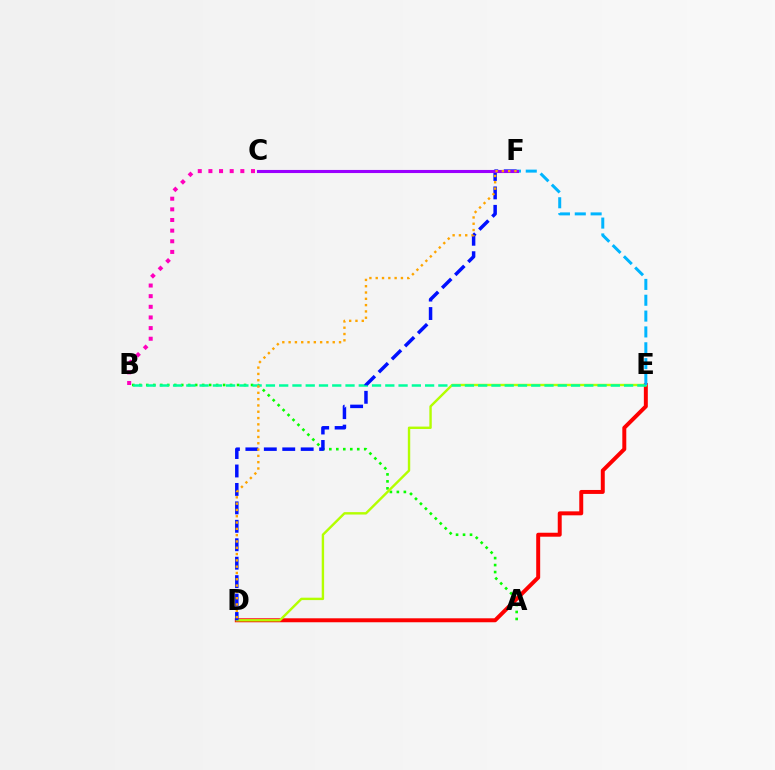{('A', 'B'): [{'color': '#08ff00', 'line_style': 'dotted', 'thickness': 1.9}], ('D', 'E'): [{'color': '#ff0000', 'line_style': 'solid', 'thickness': 2.85}, {'color': '#b3ff00', 'line_style': 'solid', 'thickness': 1.73}], ('B', 'E'): [{'color': '#00ff9d', 'line_style': 'dashed', 'thickness': 1.8}], ('B', 'C'): [{'color': '#ff00bd', 'line_style': 'dotted', 'thickness': 2.89}], ('E', 'F'): [{'color': '#00b5ff', 'line_style': 'dashed', 'thickness': 2.15}], ('D', 'F'): [{'color': '#0010ff', 'line_style': 'dashed', 'thickness': 2.51}, {'color': '#ffa500', 'line_style': 'dotted', 'thickness': 1.71}], ('C', 'F'): [{'color': '#9b00ff', 'line_style': 'solid', 'thickness': 2.23}]}